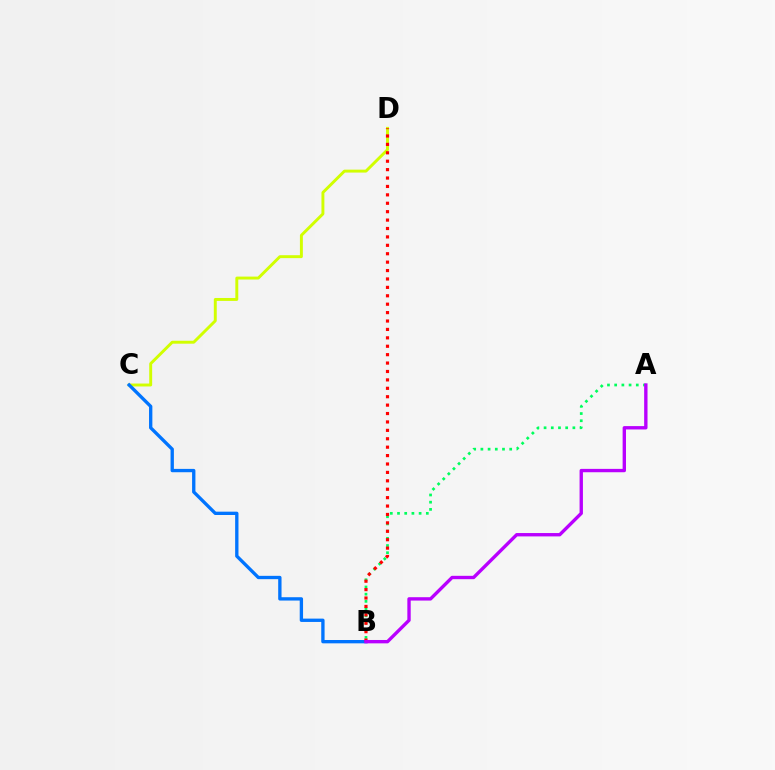{('C', 'D'): [{'color': '#d1ff00', 'line_style': 'solid', 'thickness': 2.11}], ('A', 'B'): [{'color': '#00ff5c', 'line_style': 'dotted', 'thickness': 1.96}, {'color': '#b900ff', 'line_style': 'solid', 'thickness': 2.42}], ('B', 'C'): [{'color': '#0074ff', 'line_style': 'solid', 'thickness': 2.4}], ('B', 'D'): [{'color': '#ff0000', 'line_style': 'dotted', 'thickness': 2.29}]}